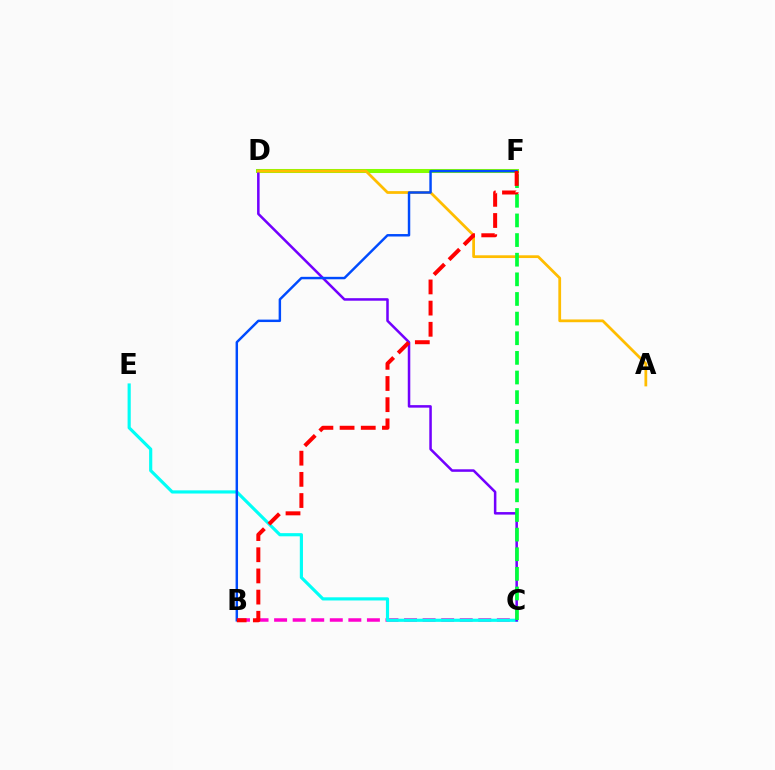{('B', 'C'): [{'color': '#ff00cf', 'line_style': 'dashed', 'thickness': 2.52}], ('D', 'F'): [{'color': '#84ff00', 'line_style': 'solid', 'thickness': 2.91}], ('C', 'E'): [{'color': '#00fff6', 'line_style': 'solid', 'thickness': 2.28}], ('C', 'D'): [{'color': '#7200ff', 'line_style': 'solid', 'thickness': 1.82}], ('A', 'D'): [{'color': '#ffbd00', 'line_style': 'solid', 'thickness': 1.98}], ('C', 'F'): [{'color': '#00ff39', 'line_style': 'dashed', 'thickness': 2.67}], ('B', 'F'): [{'color': '#004bff', 'line_style': 'solid', 'thickness': 1.77}, {'color': '#ff0000', 'line_style': 'dashed', 'thickness': 2.88}]}